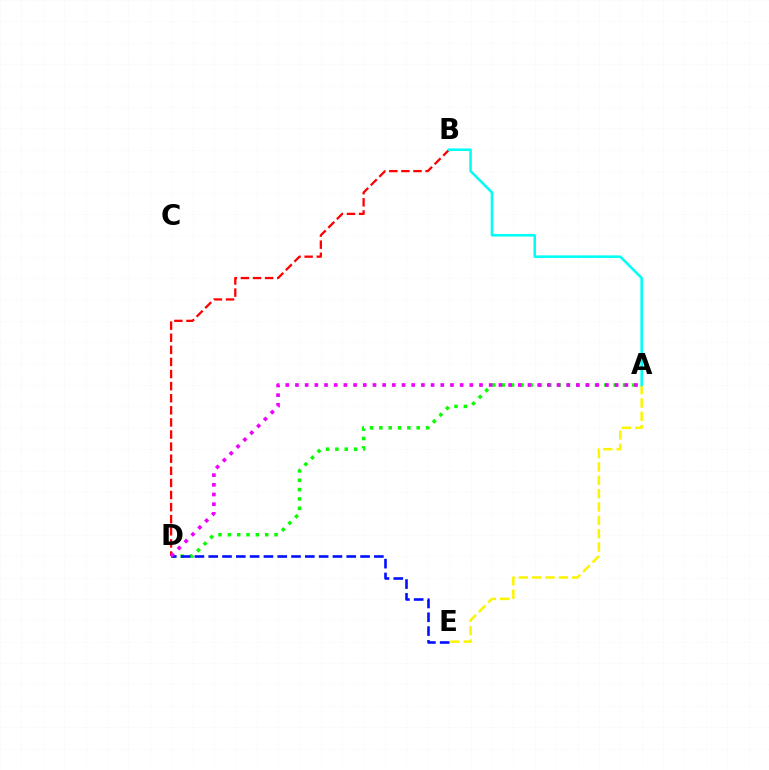{('A', 'E'): [{'color': '#fcf500', 'line_style': 'dashed', 'thickness': 1.81}], ('A', 'D'): [{'color': '#08ff00', 'line_style': 'dotted', 'thickness': 2.54}, {'color': '#ee00ff', 'line_style': 'dotted', 'thickness': 2.63}], ('B', 'D'): [{'color': '#ff0000', 'line_style': 'dashed', 'thickness': 1.64}], ('A', 'B'): [{'color': '#00fff6', 'line_style': 'solid', 'thickness': 1.85}], ('D', 'E'): [{'color': '#0010ff', 'line_style': 'dashed', 'thickness': 1.88}]}